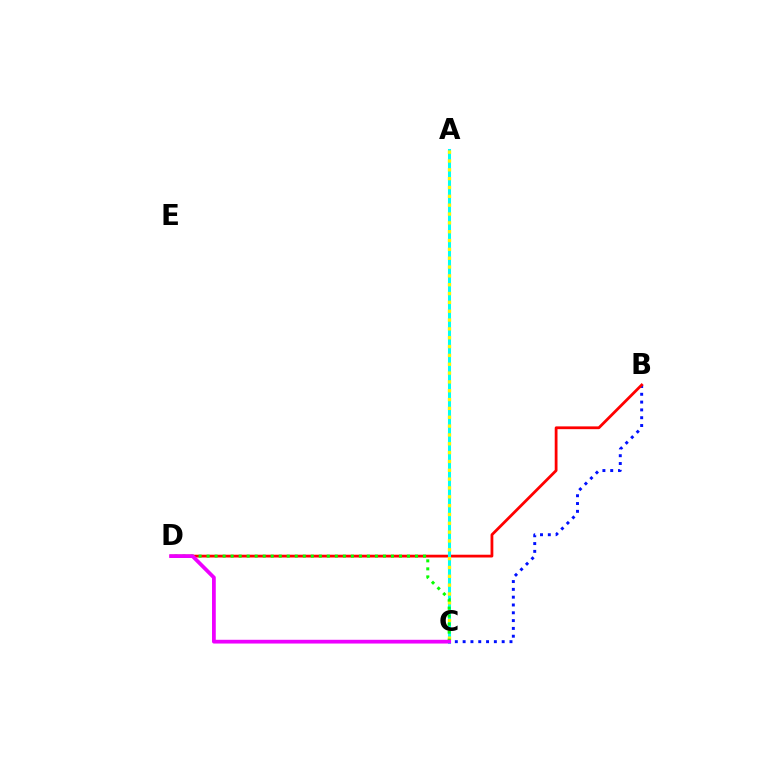{('B', 'C'): [{'color': '#0010ff', 'line_style': 'dotted', 'thickness': 2.12}], ('B', 'D'): [{'color': '#ff0000', 'line_style': 'solid', 'thickness': 2.0}], ('A', 'C'): [{'color': '#00fff6', 'line_style': 'solid', 'thickness': 2.19}, {'color': '#fcf500', 'line_style': 'dotted', 'thickness': 2.4}], ('C', 'D'): [{'color': '#08ff00', 'line_style': 'dotted', 'thickness': 2.18}, {'color': '#ee00ff', 'line_style': 'solid', 'thickness': 2.7}]}